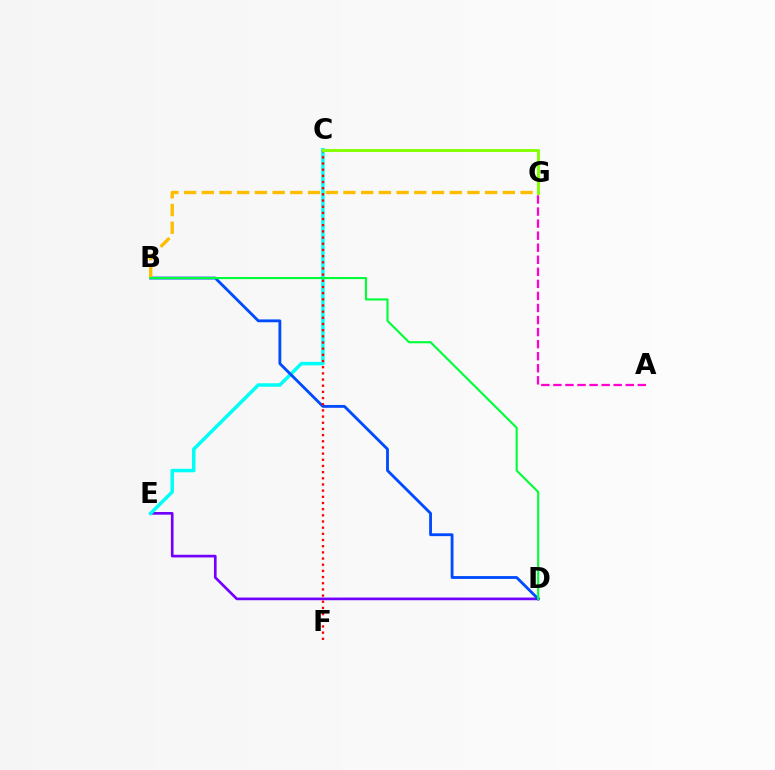{('D', 'E'): [{'color': '#7200ff', 'line_style': 'solid', 'thickness': 1.92}], ('A', 'G'): [{'color': '#ff00cf', 'line_style': 'dashed', 'thickness': 1.64}], ('C', 'E'): [{'color': '#00fff6', 'line_style': 'solid', 'thickness': 2.5}], ('B', 'D'): [{'color': '#004bff', 'line_style': 'solid', 'thickness': 2.04}, {'color': '#00ff39', 'line_style': 'solid', 'thickness': 1.52}], ('B', 'G'): [{'color': '#ffbd00', 'line_style': 'dashed', 'thickness': 2.41}], ('C', 'F'): [{'color': '#ff0000', 'line_style': 'dotted', 'thickness': 1.68}], ('C', 'G'): [{'color': '#84ff00', 'line_style': 'solid', 'thickness': 2.11}]}